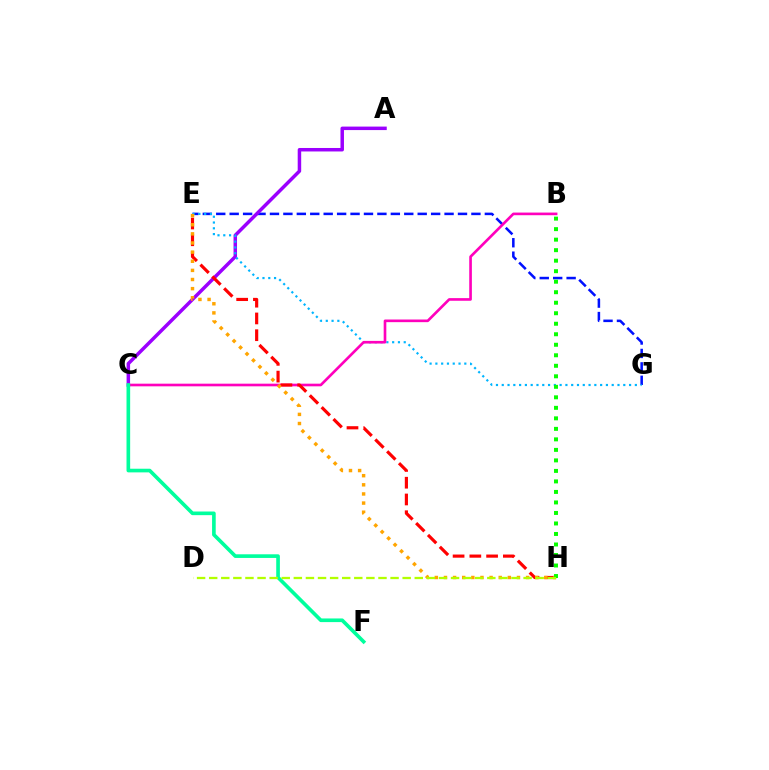{('E', 'G'): [{'color': '#0010ff', 'line_style': 'dashed', 'thickness': 1.82}, {'color': '#00b5ff', 'line_style': 'dotted', 'thickness': 1.57}], ('A', 'C'): [{'color': '#9b00ff', 'line_style': 'solid', 'thickness': 2.51}], ('B', 'C'): [{'color': '#ff00bd', 'line_style': 'solid', 'thickness': 1.91}], ('E', 'H'): [{'color': '#ff0000', 'line_style': 'dashed', 'thickness': 2.28}, {'color': '#ffa500', 'line_style': 'dotted', 'thickness': 2.48}], ('C', 'F'): [{'color': '#00ff9d', 'line_style': 'solid', 'thickness': 2.63}], ('B', 'H'): [{'color': '#08ff00', 'line_style': 'dotted', 'thickness': 2.86}], ('D', 'H'): [{'color': '#b3ff00', 'line_style': 'dashed', 'thickness': 1.64}]}